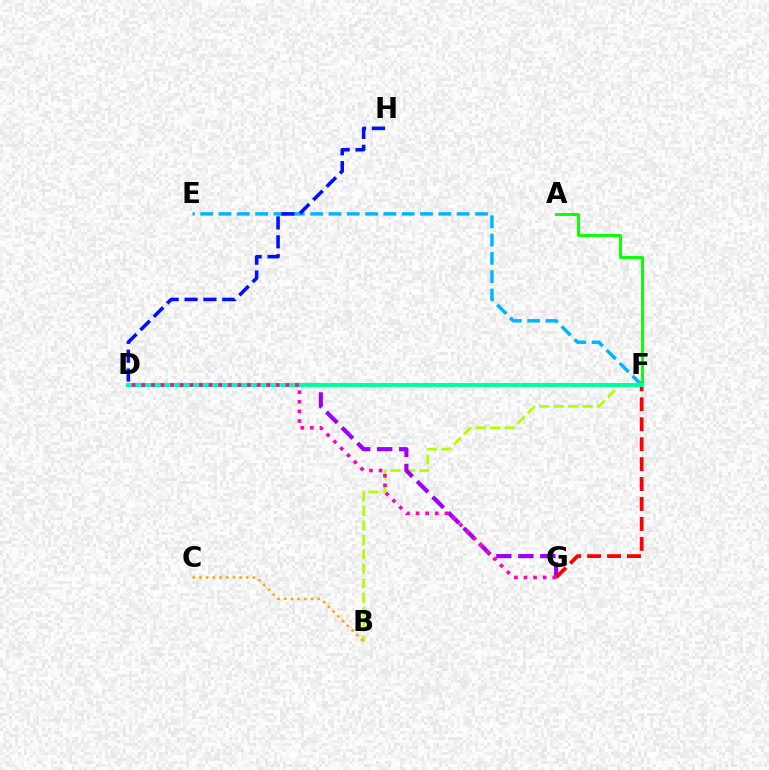{('E', 'F'): [{'color': '#00b5ff', 'line_style': 'dashed', 'thickness': 2.49}], ('A', 'F'): [{'color': '#08ff00', 'line_style': 'solid', 'thickness': 2.09}], ('B', 'F'): [{'color': '#b3ff00', 'line_style': 'dashed', 'thickness': 1.96}], ('D', 'G'): [{'color': '#9b00ff', 'line_style': 'dashed', 'thickness': 2.99}, {'color': '#ff00bd', 'line_style': 'dotted', 'thickness': 2.61}], ('B', 'C'): [{'color': '#ffa500', 'line_style': 'dotted', 'thickness': 1.82}], ('D', 'H'): [{'color': '#0010ff', 'line_style': 'dashed', 'thickness': 2.56}], ('F', 'G'): [{'color': '#ff0000', 'line_style': 'dashed', 'thickness': 2.71}], ('D', 'F'): [{'color': '#00ff9d', 'line_style': 'solid', 'thickness': 2.89}]}